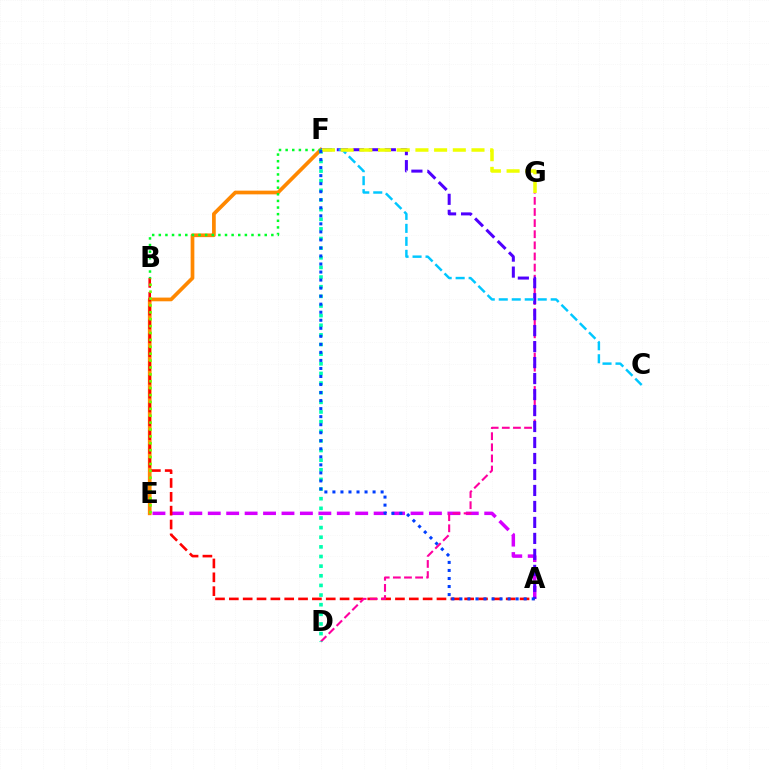{('A', 'E'): [{'color': '#d600ff', 'line_style': 'dashed', 'thickness': 2.5}], ('E', 'F'): [{'color': '#ff8800', 'line_style': 'solid', 'thickness': 2.67}], ('A', 'B'): [{'color': '#ff0000', 'line_style': 'dashed', 'thickness': 1.88}], ('D', 'G'): [{'color': '#ff00a0', 'line_style': 'dashed', 'thickness': 1.51}], ('B', 'E'): [{'color': '#66ff00', 'line_style': 'dotted', 'thickness': 1.87}], ('B', 'F'): [{'color': '#00ff27', 'line_style': 'dotted', 'thickness': 1.8}], ('A', 'F'): [{'color': '#4f00ff', 'line_style': 'dashed', 'thickness': 2.17}, {'color': '#003fff', 'line_style': 'dotted', 'thickness': 2.18}], ('C', 'F'): [{'color': '#00c7ff', 'line_style': 'dashed', 'thickness': 1.76}], ('D', 'F'): [{'color': '#00ffaf', 'line_style': 'dotted', 'thickness': 2.62}], ('F', 'G'): [{'color': '#eeff00', 'line_style': 'dashed', 'thickness': 2.54}]}